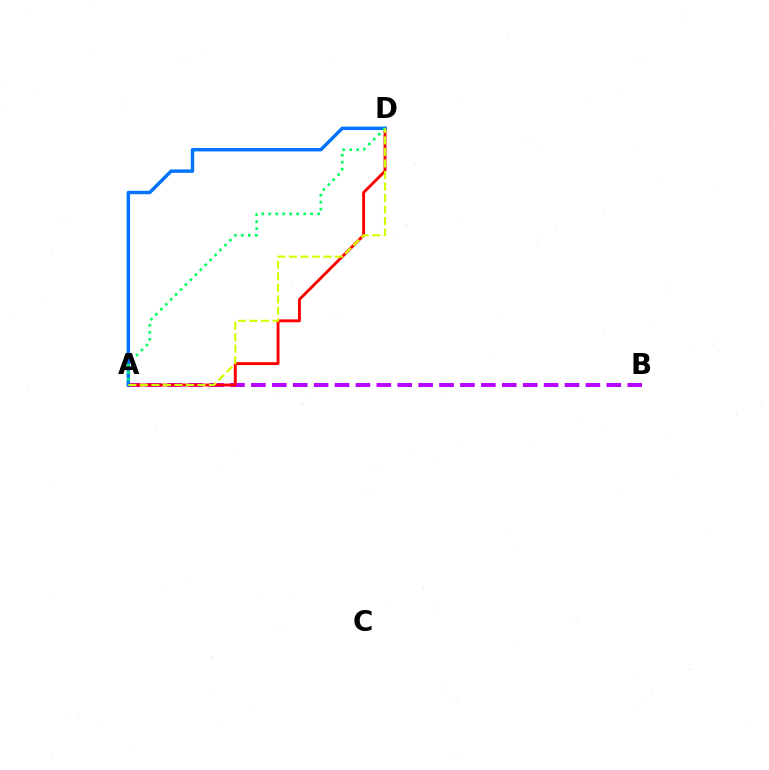{('A', 'B'): [{'color': '#b900ff', 'line_style': 'dashed', 'thickness': 2.84}], ('A', 'D'): [{'color': '#ff0000', 'line_style': 'solid', 'thickness': 2.07}, {'color': '#0074ff', 'line_style': 'solid', 'thickness': 2.47}, {'color': '#00ff5c', 'line_style': 'dotted', 'thickness': 1.9}, {'color': '#d1ff00', 'line_style': 'dashed', 'thickness': 1.56}]}